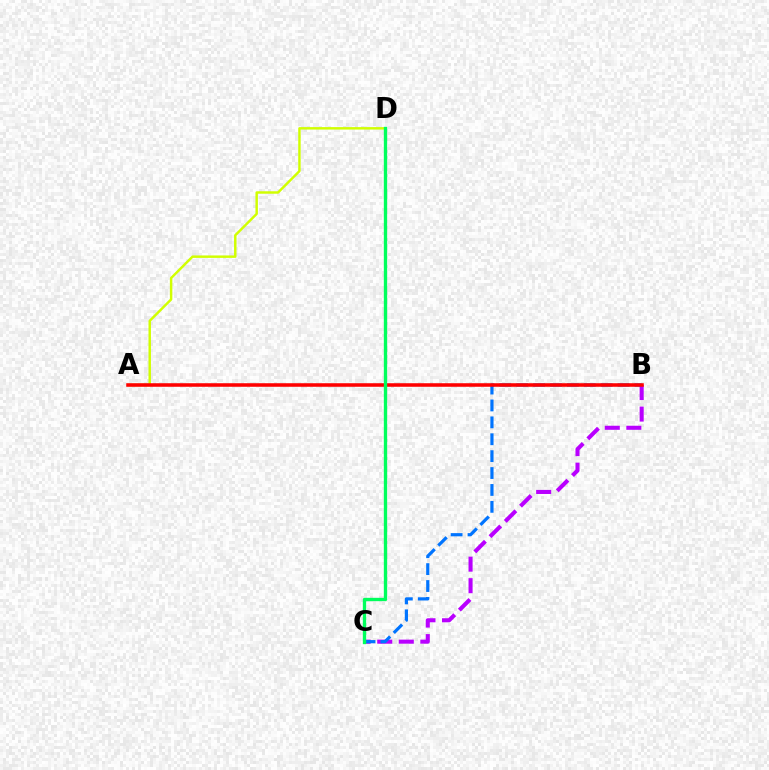{('B', 'C'): [{'color': '#b900ff', 'line_style': 'dashed', 'thickness': 2.93}, {'color': '#0074ff', 'line_style': 'dashed', 'thickness': 2.3}], ('A', 'D'): [{'color': '#d1ff00', 'line_style': 'solid', 'thickness': 1.77}], ('A', 'B'): [{'color': '#ff0000', 'line_style': 'solid', 'thickness': 2.55}], ('C', 'D'): [{'color': '#00ff5c', 'line_style': 'solid', 'thickness': 2.41}]}